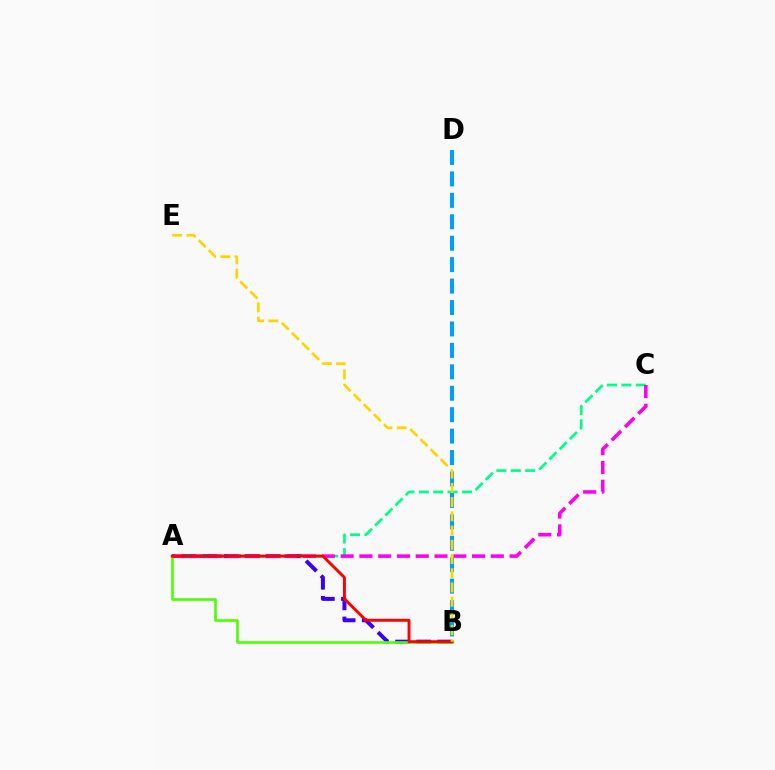{('A', 'B'): [{'color': '#3700ff', 'line_style': 'dashed', 'thickness': 2.86}, {'color': '#4fff00', 'line_style': 'solid', 'thickness': 1.88}, {'color': '#ff0000', 'line_style': 'solid', 'thickness': 2.09}], ('A', 'C'): [{'color': '#00ff86', 'line_style': 'dashed', 'thickness': 1.96}, {'color': '#ff00ed', 'line_style': 'dashed', 'thickness': 2.55}], ('B', 'D'): [{'color': '#009eff', 'line_style': 'dashed', 'thickness': 2.91}], ('B', 'E'): [{'color': '#ffd500', 'line_style': 'dashed', 'thickness': 1.93}]}